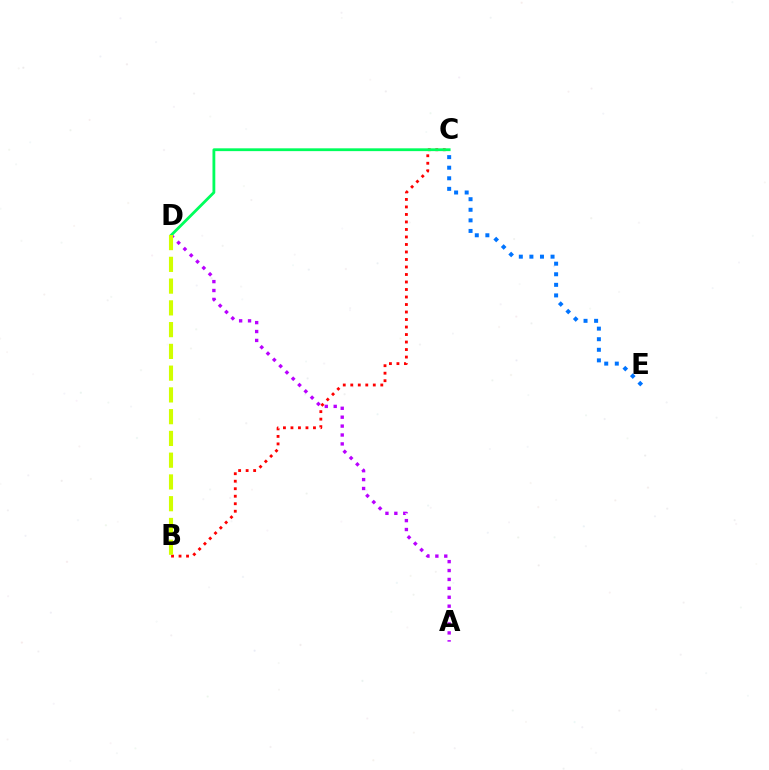{('A', 'D'): [{'color': '#b900ff', 'line_style': 'dotted', 'thickness': 2.42}], ('B', 'C'): [{'color': '#ff0000', 'line_style': 'dotted', 'thickness': 2.04}], ('C', 'E'): [{'color': '#0074ff', 'line_style': 'dotted', 'thickness': 2.87}], ('C', 'D'): [{'color': '#00ff5c', 'line_style': 'solid', 'thickness': 2.02}], ('B', 'D'): [{'color': '#d1ff00', 'line_style': 'dashed', 'thickness': 2.96}]}